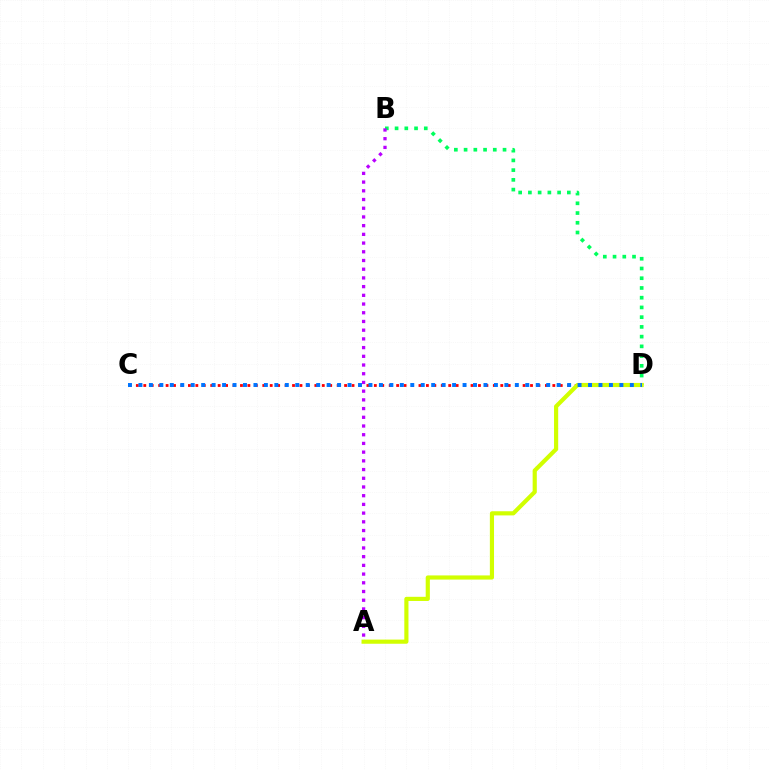{('C', 'D'): [{'color': '#ff0000', 'line_style': 'dotted', 'thickness': 2.02}, {'color': '#0074ff', 'line_style': 'dotted', 'thickness': 2.84}], ('B', 'D'): [{'color': '#00ff5c', 'line_style': 'dotted', 'thickness': 2.64}], ('A', 'B'): [{'color': '#b900ff', 'line_style': 'dotted', 'thickness': 2.37}], ('A', 'D'): [{'color': '#d1ff00', 'line_style': 'solid', 'thickness': 2.99}]}